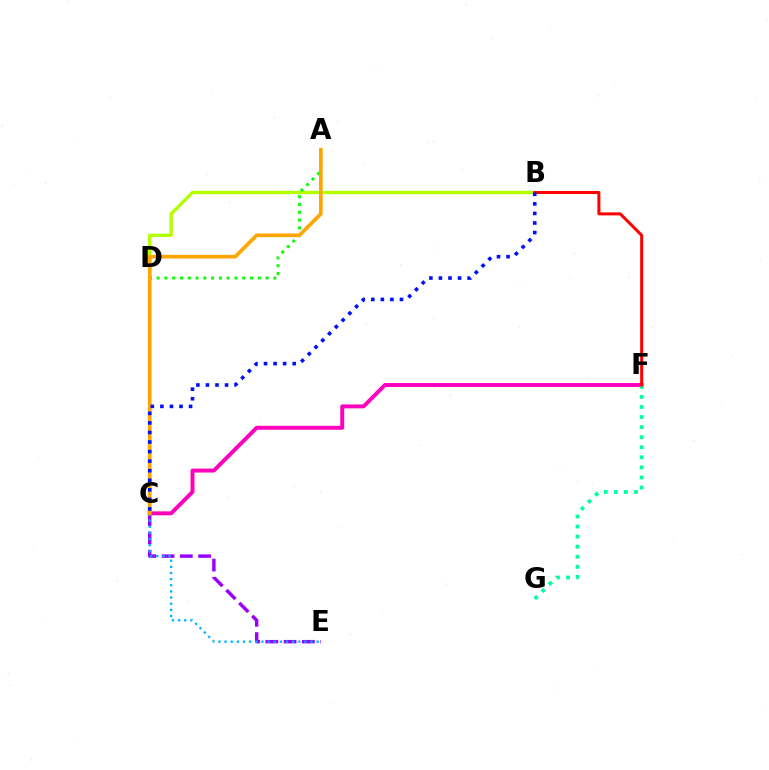{('C', 'E'): [{'color': '#9b00ff', 'line_style': 'dashed', 'thickness': 2.48}, {'color': '#00b5ff', 'line_style': 'dotted', 'thickness': 1.67}], ('C', 'F'): [{'color': '#ff00bd', 'line_style': 'solid', 'thickness': 2.84}], ('B', 'D'): [{'color': '#b3ff00', 'line_style': 'solid', 'thickness': 2.44}], ('F', 'G'): [{'color': '#00ff9d', 'line_style': 'dotted', 'thickness': 2.74}], ('A', 'D'): [{'color': '#08ff00', 'line_style': 'dotted', 'thickness': 2.11}], ('B', 'F'): [{'color': '#ff0000', 'line_style': 'solid', 'thickness': 2.16}], ('A', 'C'): [{'color': '#ffa500', 'line_style': 'solid', 'thickness': 2.64}], ('B', 'C'): [{'color': '#0010ff', 'line_style': 'dotted', 'thickness': 2.6}]}